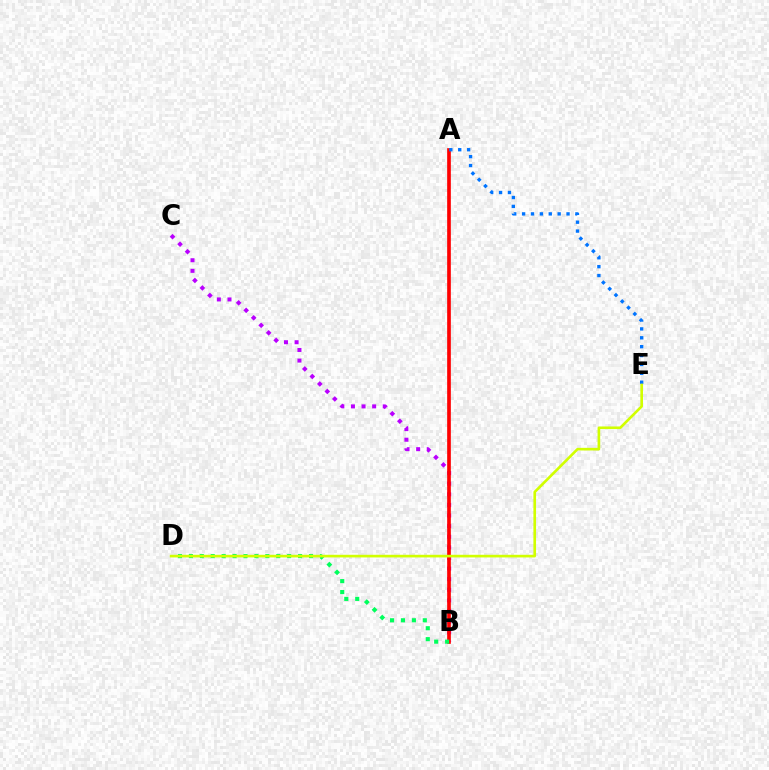{('B', 'C'): [{'color': '#b900ff', 'line_style': 'dotted', 'thickness': 2.88}], ('A', 'B'): [{'color': '#ff0000', 'line_style': 'solid', 'thickness': 2.64}], ('A', 'E'): [{'color': '#0074ff', 'line_style': 'dotted', 'thickness': 2.41}], ('B', 'D'): [{'color': '#00ff5c', 'line_style': 'dotted', 'thickness': 2.97}], ('D', 'E'): [{'color': '#d1ff00', 'line_style': 'solid', 'thickness': 1.9}]}